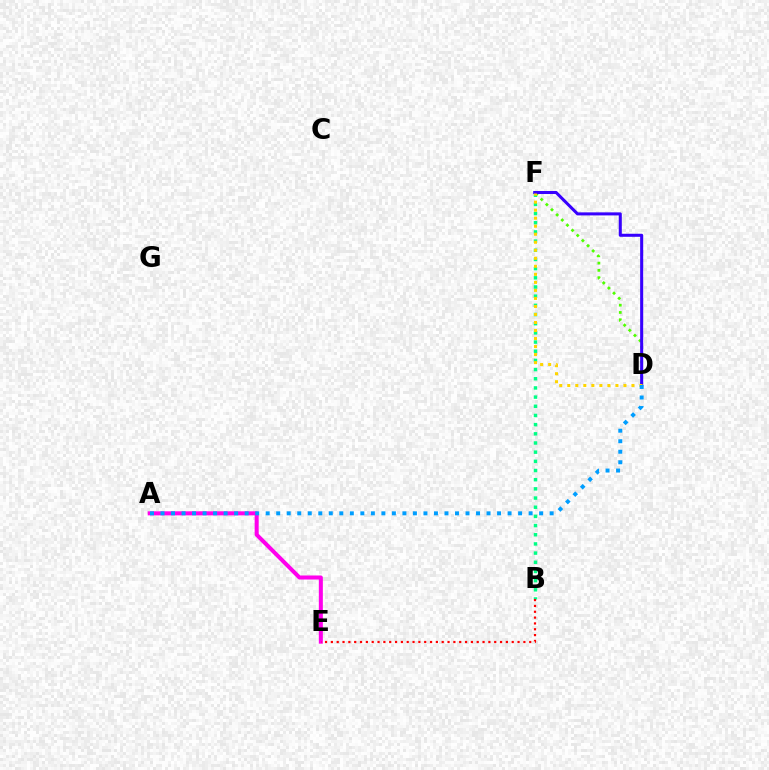{('B', 'F'): [{'color': '#00ff86', 'line_style': 'dotted', 'thickness': 2.49}], ('D', 'F'): [{'color': '#4fff00', 'line_style': 'dotted', 'thickness': 1.98}, {'color': '#3700ff', 'line_style': 'solid', 'thickness': 2.19}, {'color': '#ffd500', 'line_style': 'dotted', 'thickness': 2.18}], ('A', 'E'): [{'color': '#ff00ed', 'line_style': 'solid', 'thickness': 2.9}], ('A', 'D'): [{'color': '#009eff', 'line_style': 'dotted', 'thickness': 2.86}], ('B', 'E'): [{'color': '#ff0000', 'line_style': 'dotted', 'thickness': 1.59}]}